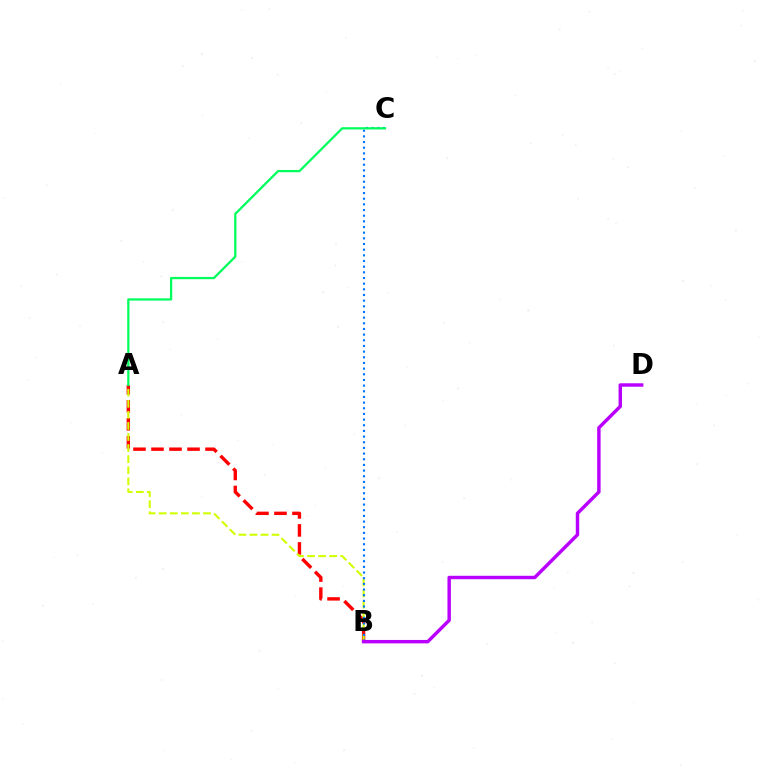{('A', 'B'): [{'color': '#ff0000', 'line_style': 'dashed', 'thickness': 2.45}, {'color': '#d1ff00', 'line_style': 'dashed', 'thickness': 1.5}], ('B', 'C'): [{'color': '#0074ff', 'line_style': 'dotted', 'thickness': 1.54}], ('B', 'D'): [{'color': '#b900ff', 'line_style': 'solid', 'thickness': 2.47}], ('A', 'C'): [{'color': '#00ff5c', 'line_style': 'solid', 'thickness': 1.62}]}